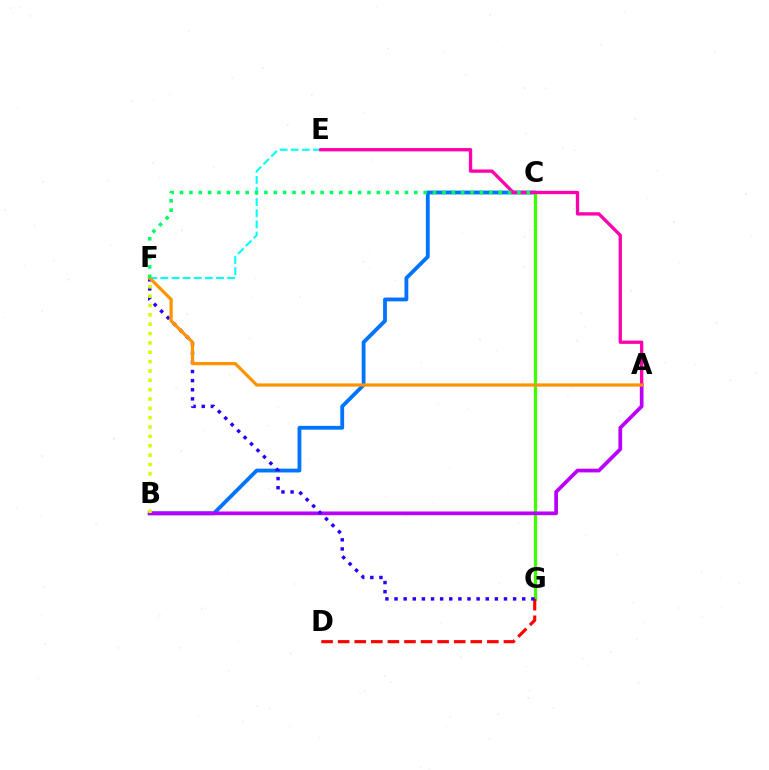{('B', 'C'): [{'color': '#0074ff', 'line_style': 'solid', 'thickness': 2.75}], ('C', 'G'): [{'color': '#3dff00', 'line_style': 'solid', 'thickness': 2.34}], ('D', 'G'): [{'color': '#ff0000', 'line_style': 'dashed', 'thickness': 2.25}], ('E', 'F'): [{'color': '#00fff6', 'line_style': 'dashed', 'thickness': 1.51}], ('A', 'B'): [{'color': '#b900ff', 'line_style': 'solid', 'thickness': 2.68}], ('F', 'G'): [{'color': '#2500ff', 'line_style': 'dotted', 'thickness': 2.48}], ('A', 'E'): [{'color': '#ff00ac', 'line_style': 'solid', 'thickness': 2.38}], ('B', 'F'): [{'color': '#d1ff00', 'line_style': 'dotted', 'thickness': 2.54}], ('A', 'F'): [{'color': '#ff9400', 'line_style': 'solid', 'thickness': 2.33}], ('C', 'F'): [{'color': '#00ff5c', 'line_style': 'dotted', 'thickness': 2.55}]}